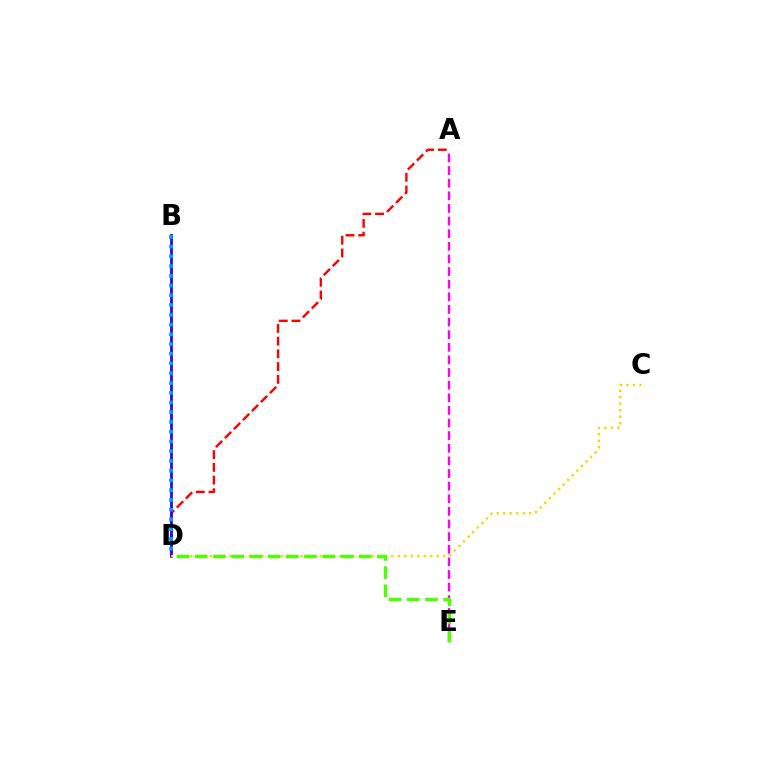{('B', 'D'): [{'color': '#00ff86', 'line_style': 'solid', 'thickness': 1.98}, {'color': '#3700ff', 'line_style': 'solid', 'thickness': 1.92}, {'color': '#009eff', 'line_style': 'dotted', 'thickness': 2.65}], ('A', 'D'): [{'color': '#ff0000', 'line_style': 'dashed', 'thickness': 1.73}], ('C', 'D'): [{'color': '#ffd500', 'line_style': 'dotted', 'thickness': 1.76}], ('A', 'E'): [{'color': '#ff00ed', 'line_style': 'dashed', 'thickness': 1.71}], ('D', 'E'): [{'color': '#4fff00', 'line_style': 'dashed', 'thickness': 2.47}]}